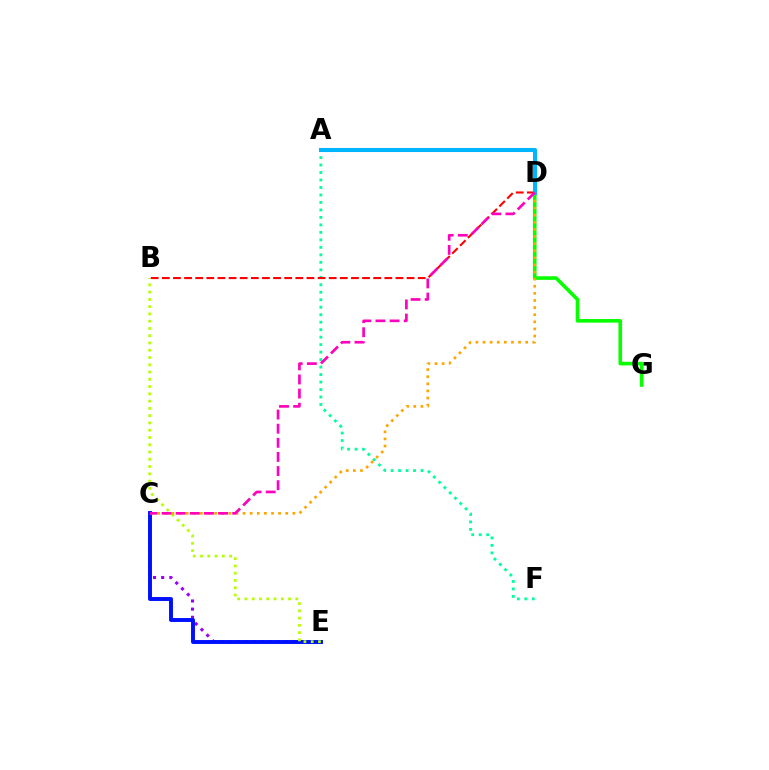{('D', 'G'): [{'color': '#08ff00', 'line_style': 'solid', 'thickness': 2.6}], ('C', 'E'): [{'color': '#9b00ff', 'line_style': 'dotted', 'thickness': 2.22}, {'color': '#0010ff', 'line_style': 'solid', 'thickness': 2.82}], ('B', 'E'): [{'color': '#b3ff00', 'line_style': 'dotted', 'thickness': 1.97}], ('A', 'F'): [{'color': '#00ff9d', 'line_style': 'dotted', 'thickness': 2.03}], ('B', 'D'): [{'color': '#ff0000', 'line_style': 'dashed', 'thickness': 1.51}], ('C', 'D'): [{'color': '#ffa500', 'line_style': 'dotted', 'thickness': 1.93}, {'color': '#ff00bd', 'line_style': 'dashed', 'thickness': 1.92}], ('A', 'D'): [{'color': '#00b5ff', 'line_style': 'solid', 'thickness': 2.92}]}